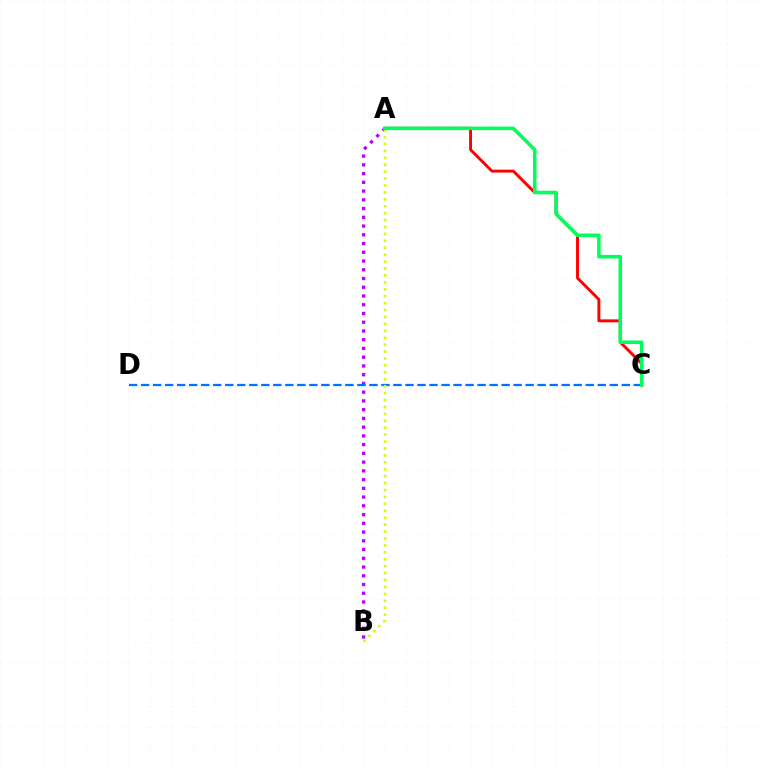{('A', 'B'): [{'color': '#b900ff', 'line_style': 'dotted', 'thickness': 2.38}, {'color': '#d1ff00', 'line_style': 'dotted', 'thickness': 1.88}], ('A', 'C'): [{'color': '#ff0000', 'line_style': 'solid', 'thickness': 2.1}, {'color': '#00ff5c', 'line_style': 'solid', 'thickness': 2.56}], ('C', 'D'): [{'color': '#0074ff', 'line_style': 'dashed', 'thickness': 1.63}]}